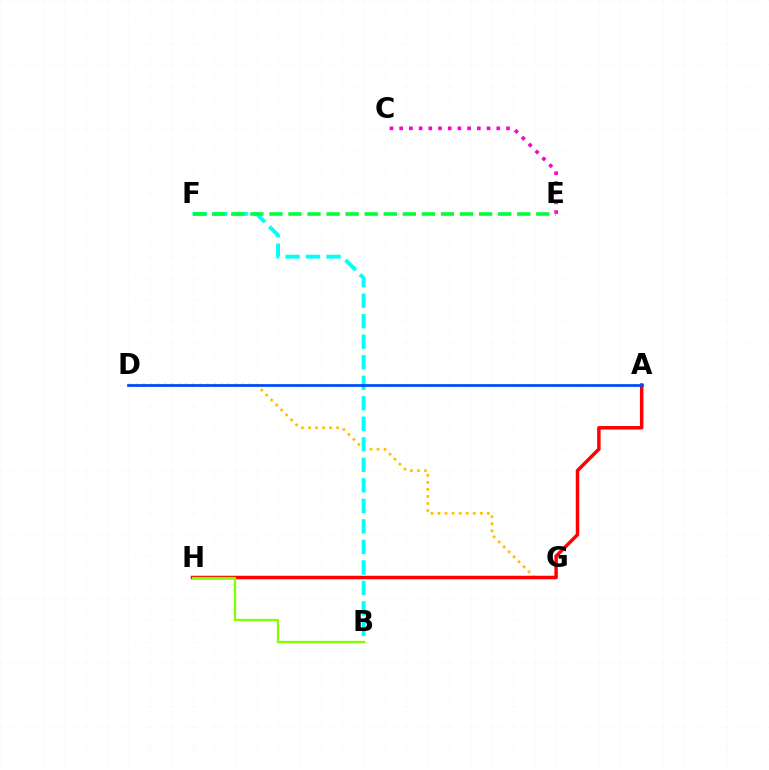{('D', 'G'): [{'color': '#ffbd00', 'line_style': 'dotted', 'thickness': 1.91}], ('G', 'H'): [{'color': '#7200ff', 'line_style': 'solid', 'thickness': 1.51}], ('C', 'E'): [{'color': '#ff00cf', 'line_style': 'dotted', 'thickness': 2.64}], ('B', 'F'): [{'color': '#00fff6', 'line_style': 'dashed', 'thickness': 2.79}], ('A', 'H'): [{'color': '#ff0000', 'line_style': 'solid', 'thickness': 2.5}], ('A', 'D'): [{'color': '#004bff', 'line_style': 'solid', 'thickness': 1.98}], ('E', 'F'): [{'color': '#00ff39', 'line_style': 'dashed', 'thickness': 2.59}], ('B', 'H'): [{'color': '#84ff00', 'line_style': 'solid', 'thickness': 1.66}]}